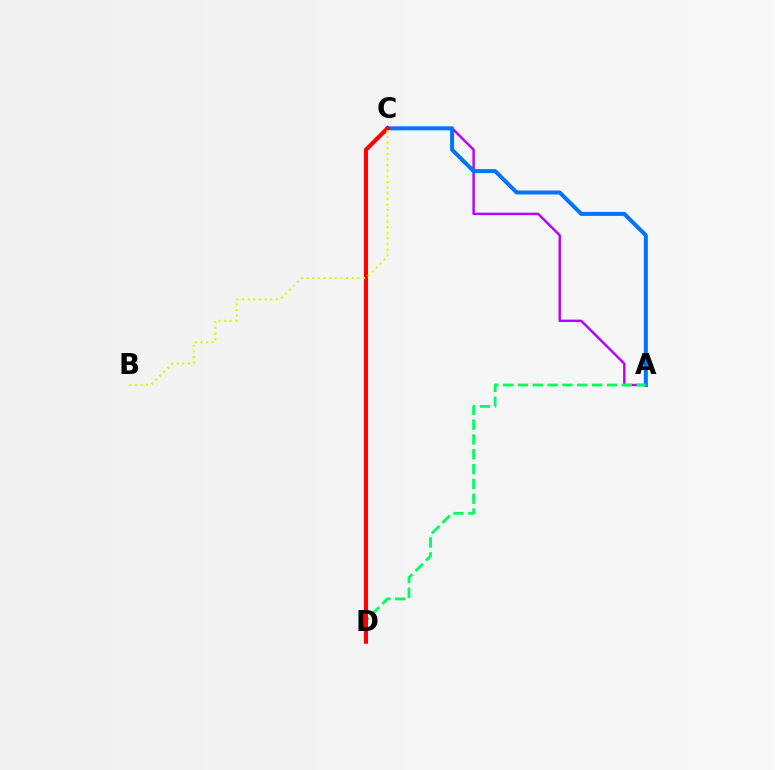{('A', 'C'): [{'color': '#b900ff', 'line_style': 'solid', 'thickness': 1.75}, {'color': '#0074ff', 'line_style': 'solid', 'thickness': 2.88}], ('A', 'D'): [{'color': '#00ff5c', 'line_style': 'dashed', 'thickness': 2.01}], ('C', 'D'): [{'color': '#ff0000', 'line_style': 'solid', 'thickness': 2.97}], ('B', 'C'): [{'color': '#d1ff00', 'line_style': 'dotted', 'thickness': 1.53}]}